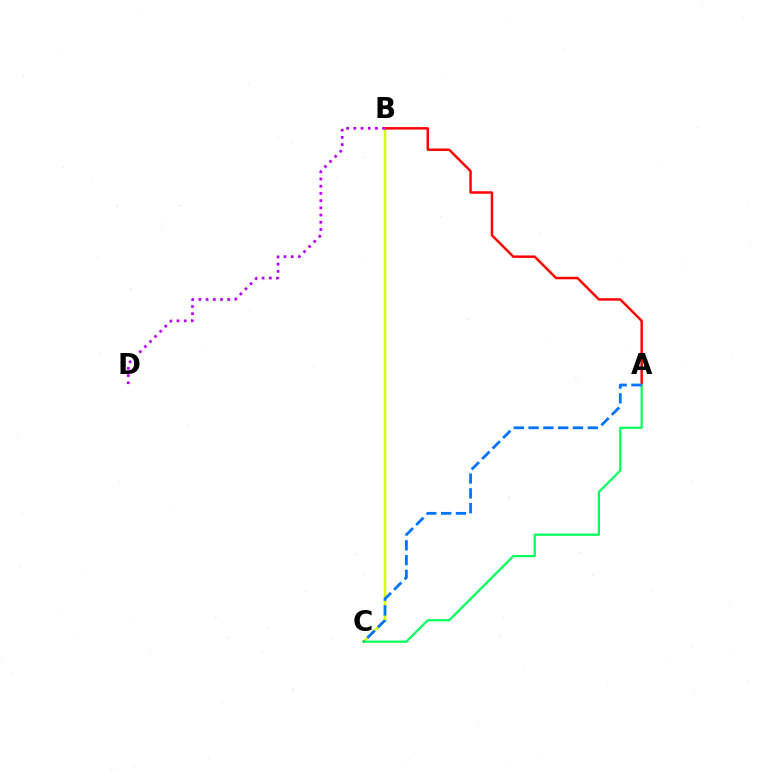{('B', 'C'): [{'color': '#d1ff00', 'line_style': 'solid', 'thickness': 1.87}], ('A', 'B'): [{'color': '#ff0000', 'line_style': 'solid', 'thickness': 1.77}], ('A', 'C'): [{'color': '#00ff5c', 'line_style': 'solid', 'thickness': 1.59}, {'color': '#0074ff', 'line_style': 'dashed', 'thickness': 2.01}], ('B', 'D'): [{'color': '#b900ff', 'line_style': 'dotted', 'thickness': 1.96}]}